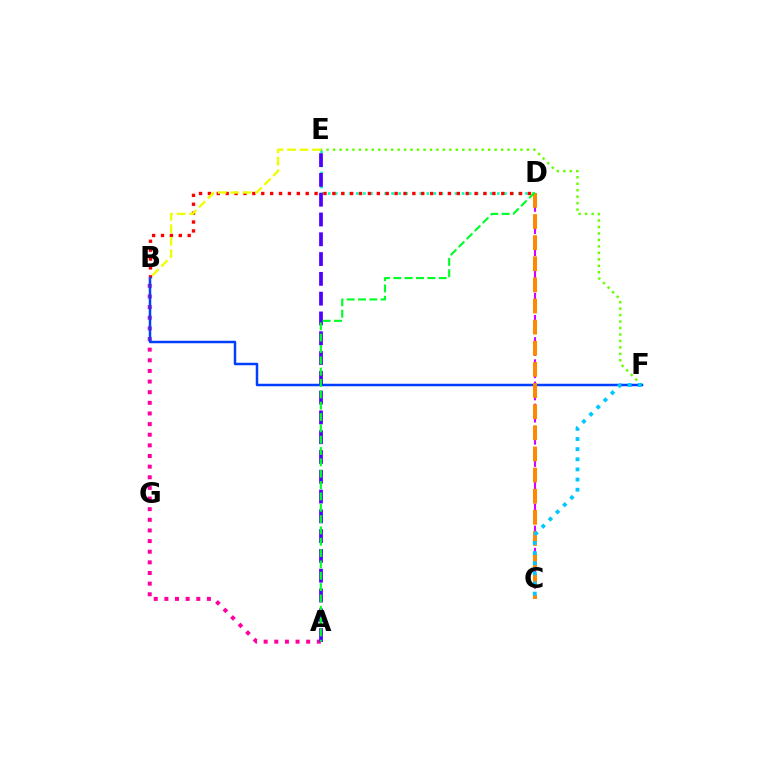{('C', 'D'): [{'color': '#d600ff', 'line_style': 'dashed', 'thickness': 1.51}, {'color': '#ff8800', 'line_style': 'dashed', 'thickness': 2.87}], ('A', 'B'): [{'color': '#ff00a0', 'line_style': 'dotted', 'thickness': 2.89}], ('D', 'E'): [{'color': '#00ffaf', 'line_style': 'dotted', 'thickness': 1.91}], ('B', 'D'): [{'color': '#ff0000', 'line_style': 'dotted', 'thickness': 2.42}], ('E', 'F'): [{'color': '#66ff00', 'line_style': 'dotted', 'thickness': 1.76}], ('B', 'F'): [{'color': '#003fff', 'line_style': 'solid', 'thickness': 1.79}], ('B', 'E'): [{'color': '#eeff00', 'line_style': 'dashed', 'thickness': 1.69}], ('A', 'E'): [{'color': '#4f00ff', 'line_style': 'dashed', 'thickness': 2.69}], ('A', 'D'): [{'color': '#00ff27', 'line_style': 'dashed', 'thickness': 1.54}], ('C', 'F'): [{'color': '#00c7ff', 'line_style': 'dotted', 'thickness': 2.75}]}